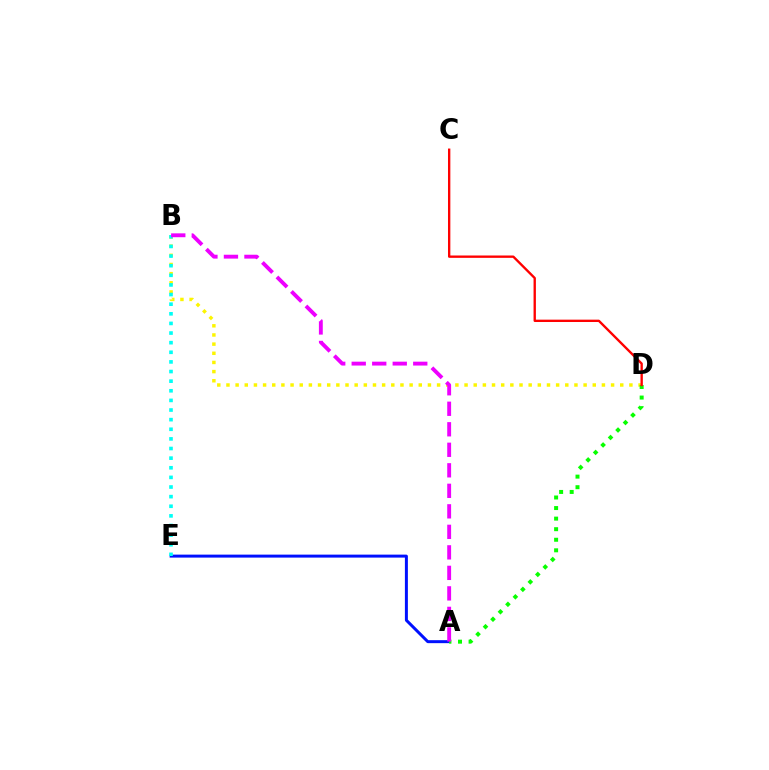{('B', 'D'): [{'color': '#fcf500', 'line_style': 'dotted', 'thickness': 2.49}], ('A', 'E'): [{'color': '#0010ff', 'line_style': 'solid', 'thickness': 2.14}], ('A', 'D'): [{'color': '#08ff00', 'line_style': 'dotted', 'thickness': 2.87}], ('C', 'D'): [{'color': '#ff0000', 'line_style': 'solid', 'thickness': 1.69}], ('B', 'E'): [{'color': '#00fff6', 'line_style': 'dotted', 'thickness': 2.61}], ('A', 'B'): [{'color': '#ee00ff', 'line_style': 'dashed', 'thickness': 2.79}]}